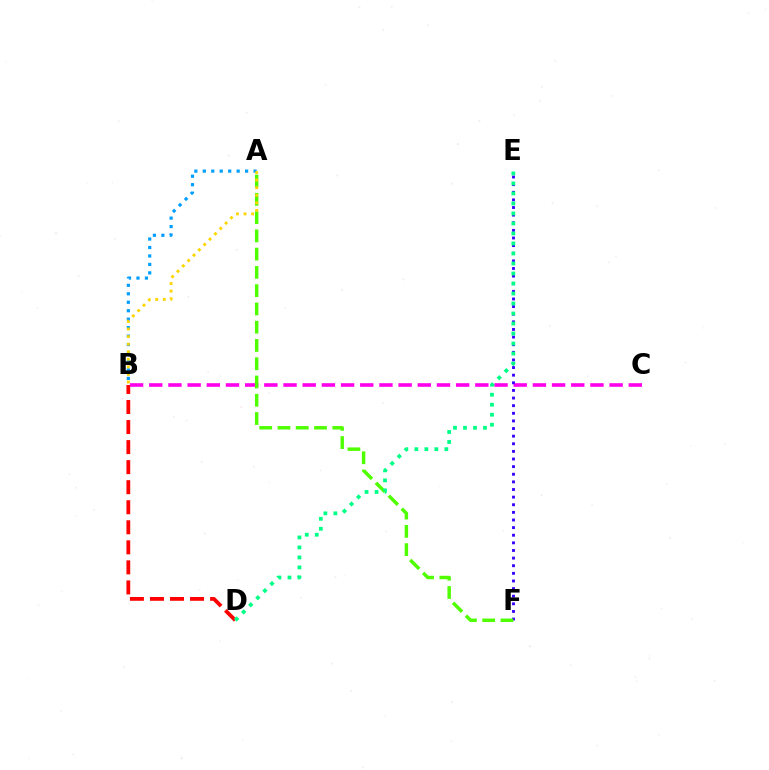{('B', 'D'): [{'color': '#ff0000', 'line_style': 'dashed', 'thickness': 2.72}], ('B', 'C'): [{'color': '#ff00ed', 'line_style': 'dashed', 'thickness': 2.61}], ('E', 'F'): [{'color': '#3700ff', 'line_style': 'dotted', 'thickness': 2.07}], ('A', 'F'): [{'color': '#4fff00', 'line_style': 'dashed', 'thickness': 2.48}], ('A', 'B'): [{'color': '#009eff', 'line_style': 'dotted', 'thickness': 2.3}, {'color': '#ffd500', 'line_style': 'dotted', 'thickness': 2.06}], ('D', 'E'): [{'color': '#00ff86', 'line_style': 'dotted', 'thickness': 2.72}]}